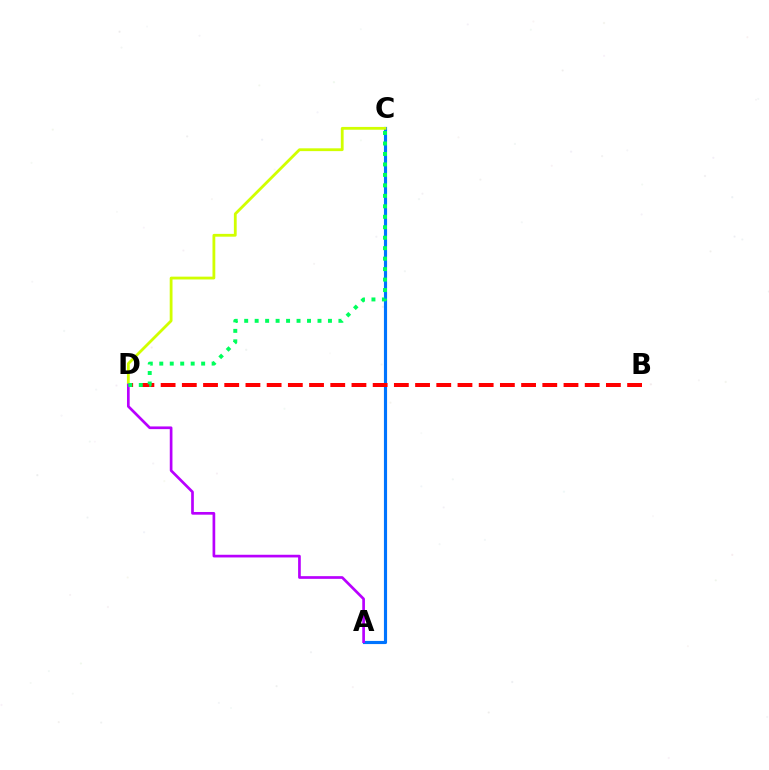{('A', 'C'): [{'color': '#0074ff', 'line_style': 'solid', 'thickness': 2.26}], ('B', 'D'): [{'color': '#ff0000', 'line_style': 'dashed', 'thickness': 2.88}], ('C', 'D'): [{'color': '#d1ff00', 'line_style': 'solid', 'thickness': 2.02}, {'color': '#00ff5c', 'line_style': 'dotted', 'thickness': 2.84}], ('A', 'D'): [{'color': '#b900ff', 'line_style': 'solid', 'thickness': 1.93}]}